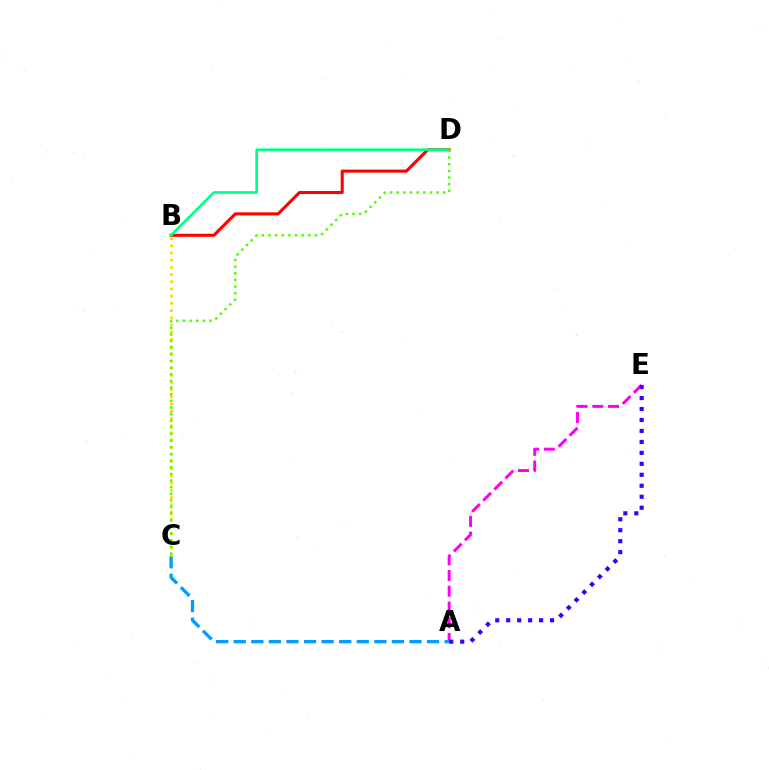{('B', 'D'): [{'color': '#ff0000', 'line_style': 'solid', 'thickness': 2.21}, {'color': '#00ff86', 'line_style': 'solid', 'thickness': 1.93}], ('A', 'E'): [{'color': '#ff00ed', 'line_style': 'dashed', 'thickness': 2.14}, {'color': '#3700ff', 'line_style': 'dotted', 'thickness': 2.98}], ('A', 'C'): [{'color': '#009eff', 'line_style': 'dashed', 'thickness': 2.39}], ('B', 'C'): [{'color': '#ffd500', 'line_style': 'dotted', 'thickness': 1.95}], ('C', 'D'): [{'color': '#4fff00', 'line_style': 'dotted', 'thickness': 1.8}]}